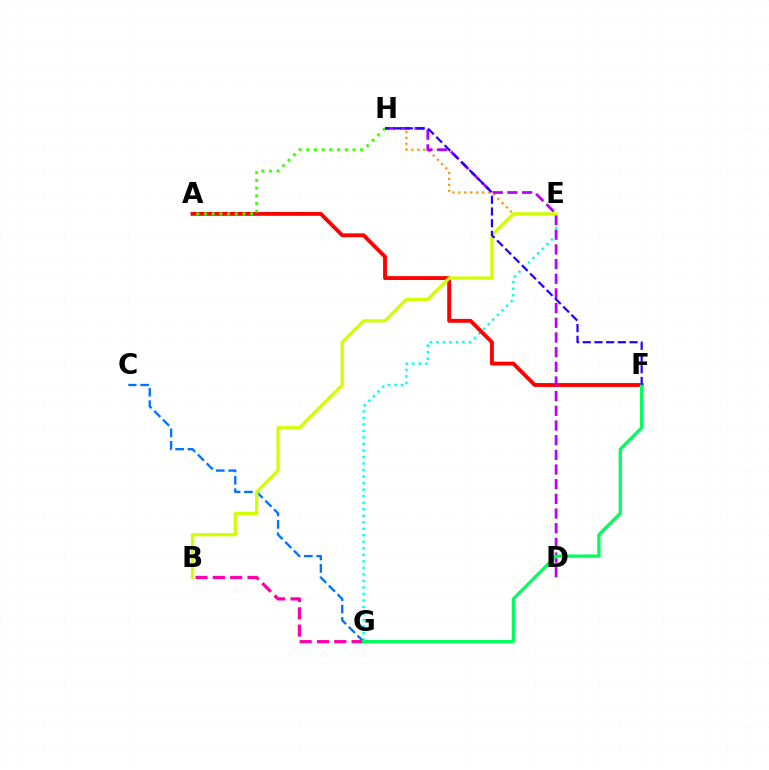{('E', 'G'): [{'color': '#00fff6', 'line_style': 'dotted', 'thickness': 1.77}], ('C', 'G'): [{'color': '#0074ff', 'line_style': 'dashed', 'thickness': 1.68}], ('A', 'F'): [{'color': '#ff0000', 'line_style': 'solid', 'thickness': 2.77}], ('E', 'H'): [{'color': '#ff9400', 'line_style': 'dotted', 'thickness': 1.62}], ('B', 'G'): [{'color': '#ff00ac', 'line_style': 'dashed', 'thickness': 2.35}], ('D', 'H'): [{'color': '#b900ff', 'line_style': 'dashed', 'thickness': 1.99}], ('B', 'E'): [{'color': '#d1ff00', 'line_style': 'solid', 'thickness': 2.34}], ('F', 'G'): [{'color': '#00ff5c', 'line_style': 'solid', 'thickness': 2.34}], ('A', 'H'): [{'color': '#3dff00', 'line_style': 'dotted', 'thickness': 2.09}], ('F', 'H'): [{'color': '#2500ff', 'line_style': 'dashed', 'thickness': 1.59}]}